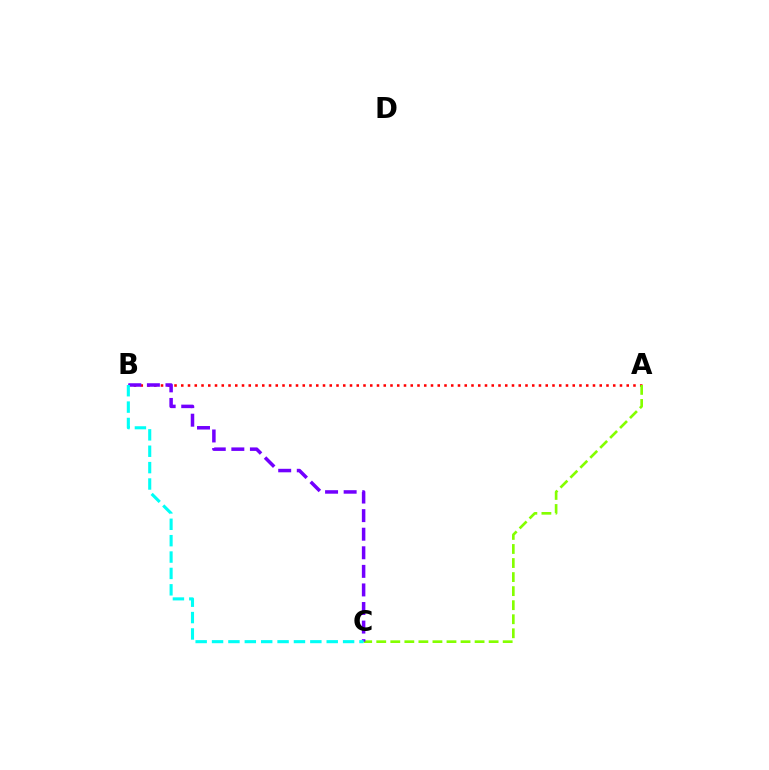{('A', 'B'): [{'color': '#ff0000', 'line_style': 'dotted', 'thickness': 1.83}], ('A', 'C'): [{'color': '#84ff00', 'line_style': 'dashed', 'thickness': 1.91}], ('B', 'C'): [{'color': '#7200ff', 'line_style': 'dashed', 'thickness': 2.52}, {'color': '#00fff6', 'line_style': 'dashed', 'thickness': 2.23}]}